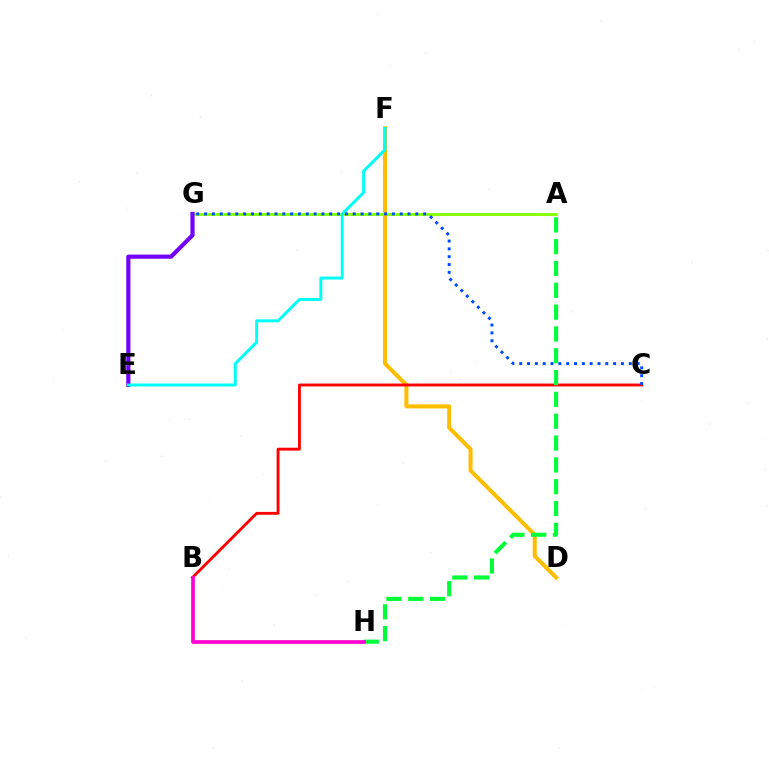{('A', 'G'): [{'color': '#84ff00', 'line_style': 'solid', 'thickness': 2.07}], ('D', 'F'): [{'color': '#ffbd00', 'line_style': 'solid', 'thickness': 2.9}], ('E', 'G'): [{'color': '#7200ff', 'line_style': 'solid', 'thickness': 3.0}], ('E', 'F'): [{'color': '#00fff6', 'line_style': 'solid', 'thickness': 2.14}], ('B', 'C'): [{'color': '#ff0000', 'line_style': 'solid', 'thickness': 2.06}], ('A', 'H'): [{'color': '#00ff39', 'line_style': 'dashed', 'thickness': 2.96}], ('B', 'H'): [{'color': '#ff00cf', 'line_style': 'solid', 'thickness': 2.66}], ('C', 'G'): [{'color': '#004bff', 'line_style': 'dotted', 'thickness': 2.13}]}